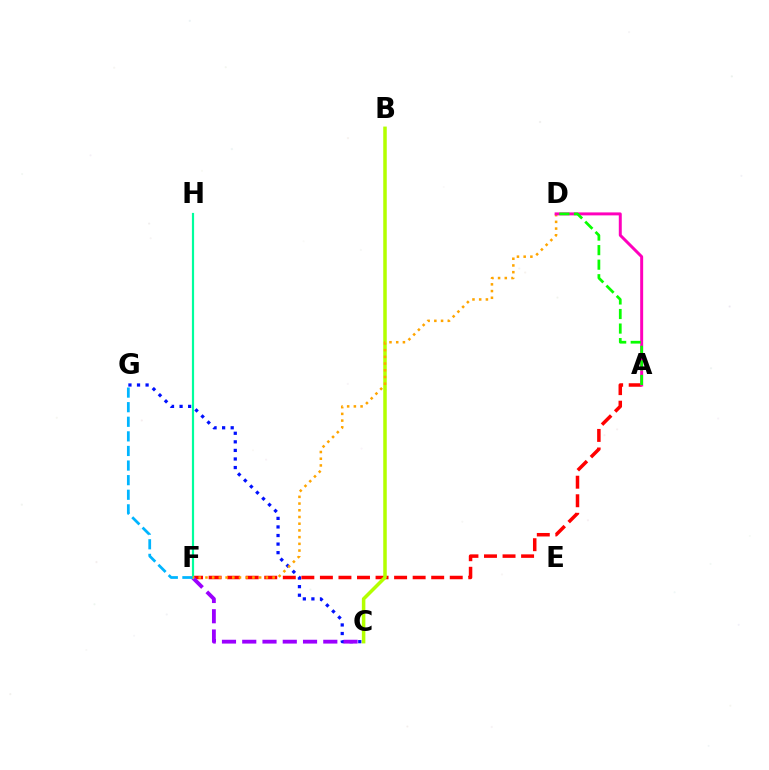{('A', 'F'): [{'color': '#ff0000', 'line_style': 'dashed', 'thickness': 2.52}], ('C', 'G'): [{'color': '#0010ff', 'line_style': 'dotted', 'thickness': 2.33}], ('C', 'F'): [{'color': '#9b00ff', 'line_style': 'dashed', 'thickness': 2.75}], ('B', 'C'): [{'color': '#b3ff00', 'line_style': 'solid', 'thickness': 2.53}], ('F', 'H'): [{'color': '#00ff9d', 'line_style': 'solid', 'thickness': 1.57}], ('D', 'F'): [{'color': '#ffa500', 'line_style': 'dotted', 'thickness': 1.82}], ('A', 'D'): [{'color': '#ff00bd', 'line_style': 'solid', 'thickness': 2.14}, {'color': '#08ff00', 'line_style': 'dashed', 'thickness': 1.98}], ('F', 'G'): [{'color': '#00b5ff', 'line_style': 'dashed', 'thickness': 1.98}]}